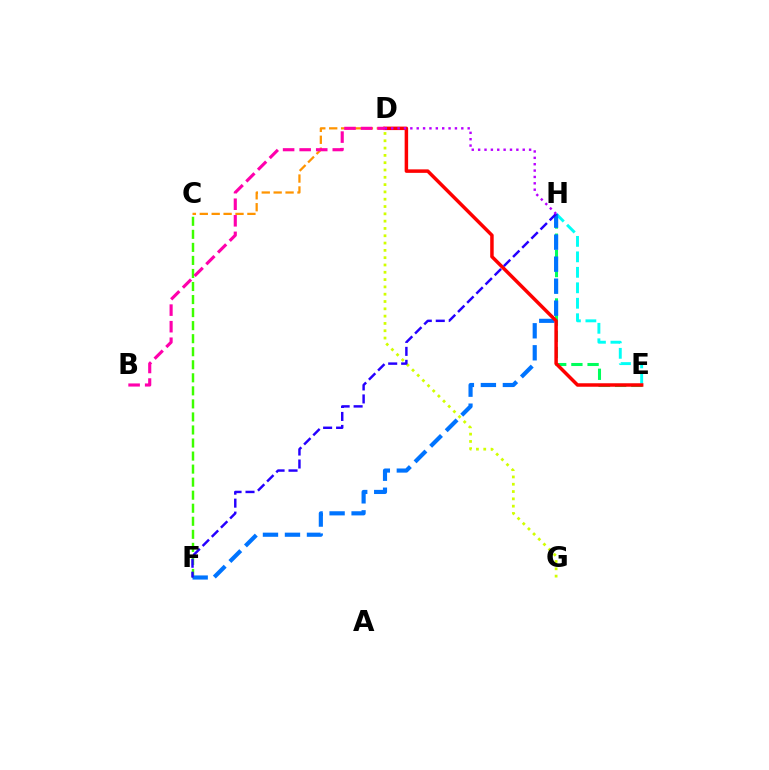{('E', 'H'): [{'color': '#00ff5c', 'line_style': 'dashed', 'thickness': 2.2}, {'color': '#00fff6', 'line_style': 'dashed', 'thickness': 2.1}], ('D', 'G'): [{'color': '#d1ff00', 'line_style': 'dotted', 'thickness': 1.99}], ('C', 'F'): [{'color': '#3dff00', 'line_style': 'dashed', 'thickness': 1.77}], ('C', 'D'): [{'color': '#ff9400', 'line_style': 'dashed', 'thickness': 1.62}], ('F', 'H'): [{'color': '#0074ff', 'line_style': 'dashed', 'thickness': 2.99}, {'color': '#2500ff', 'line_style': 'dashed', 'thickness': 1.76}], ('D', 'E'): [{'color': '#ff0000', 'line_style': 'solid', 'thickness': 2.51}], ('D', 'H'): [{'color': '#b900ff', 'line_style': 'dotted', 'thickness': 1.73}], ('B', 'D'): [{'color': '#ff00ac', 'line_style': 'dashed', 'thickness': 2.25}]}